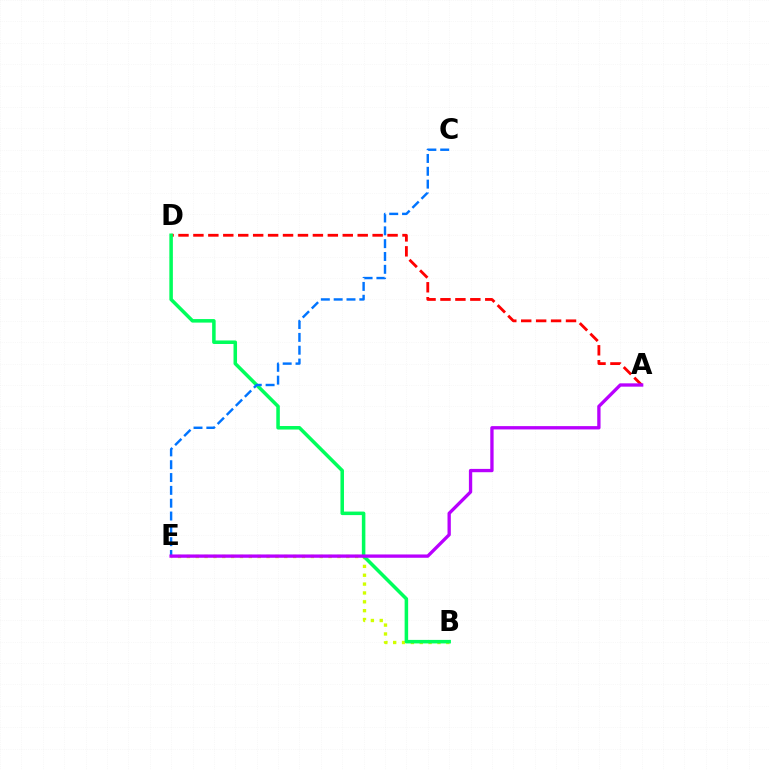{('B', 'E'): [{'color': '#d1ff00', 'line_style': 'dotted', 'thickness': 2.41}], ('A', 'D'): [{'color': '#ff0000', 'line_style': 'dashed', 'thickness': 2.03}], ('B', 'D'): [{'color': '#00ff5c', 'line_style': 'solid', 'thickness': 2.54}], ('C', 'E'): [{'color': '#0074ff', 'line_style': 'dashed', 'thickness': 1.74}], ('A', 'E'): [{'color': '#b900ff', 'line_style': 'solid', 'thickness': 2.39}]}